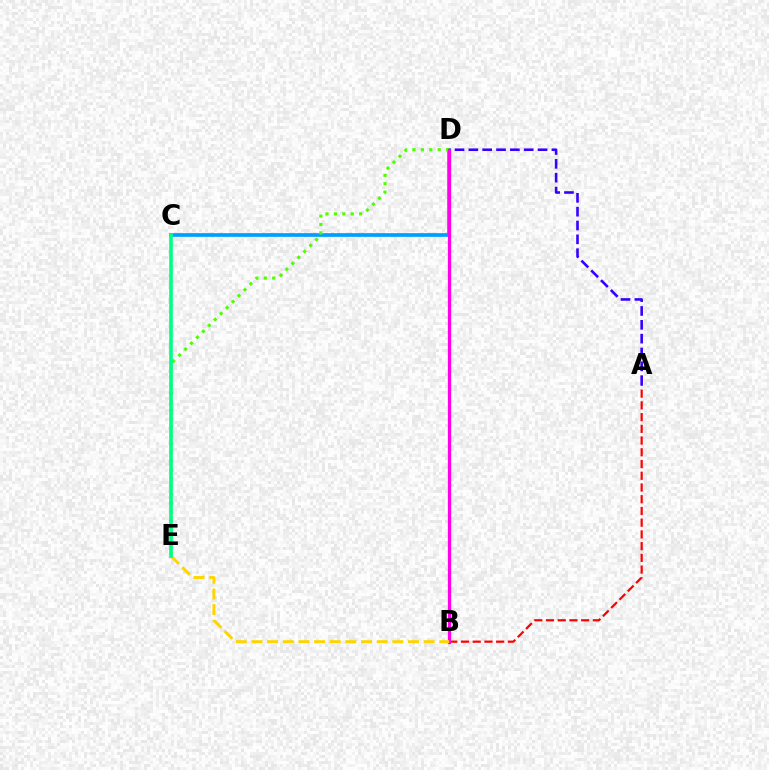{('A', 'B'): [{'color': '#ff0000', 'line_style': 'dashed', 'thickness': 1.59}], ('A', 'D'): [{'color': '#3700ff', 'line_style': 'dashed', 'thickness': 1.88}], ('C', 'D'): [{'color': '#009eff', 'line_style': 'solid', 'thickness': 2.65}], ('D', 'E'): [{'color': '#4fff00', 'line_style': 'dotted', 'thickness': 2.28}], ('B', 'D'): [{'color': '#ff00ed', 'line_style': 'solid', 'thickness': 2.36}], ('B', 'E'): [{'color': '#ffd500', 'line_style': 'dashed', 'thickness': 2.13}], ('C', 'E'): [{'color': '#00ff86', 'line_style': 'solid', 'thickness': 2.62}]}